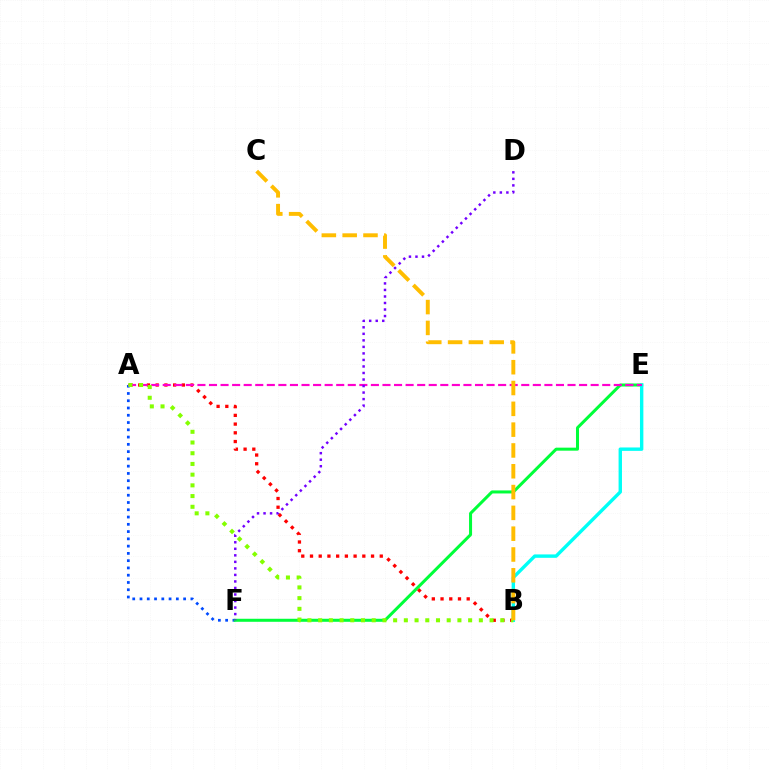{('A', 'F'): [{'color': '#004bff', 'line_style': 'dotted', 'thickness': 1.98}], ('E', 'F'): [{'color': '#00ff39', 'line_style': 'solid', 'thickness': 2.18}], ('A', 'B'): [{'color': '#ff0000', 'line_style': 'dotted', 'thickness': 2.37}, {'color': '#84ff00', 'line_style': 'dotted', 'thickness': 2.91}], ('B', 'E'): [{'color': '#00fff6', 'line_style': 'solid', 'thickness': 2.45}], ('A', 'E'): [{'color': '#ff00cf', 'line_style': 'dashed', 'thickness': 1.57}], ('D', 'F'): [{'color': '#7200ff', 'line_style': 'dotted', 'thickness': 1.77}], ('B', 'C'): [{'color': '#ffbd00', 'line_style': 'dashed', 'thickness': 2.83}]}